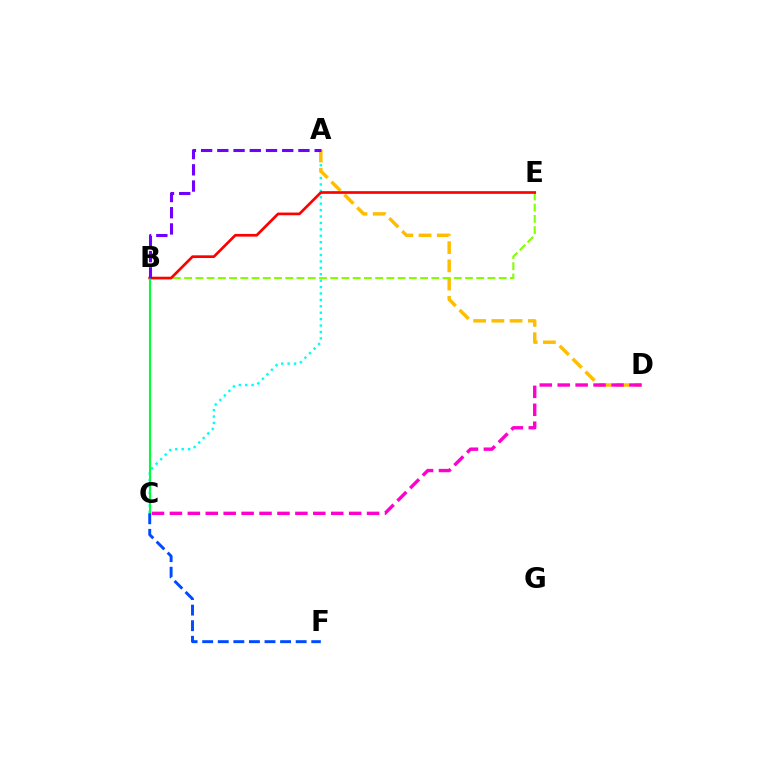{('A', 'C'): [{'color': '#00fff6', 'line_style': 'dotted', 'thickness': 1.74}], ('A', 'D'): [{'color': '#ffbd00', 'line_style': 'dashed', 'thickness': 2.48}], ('B', 'E'): [{'color': '#84ff00', 'line_style': 'dashed', 'thickness': 1.53}, {'color': '#ff0000', 'line_style': 'solid', 'thickness': 1.94}], ('B', 'C'): [{'color': '#00ff39', 'line_style': 'solid', 'thickness': 1.53}], ('C', 'F'): [{'color': '#004bff', 'line_style': 'dashed', 'thickness': 2.12}], ('A', 'B'): [{'color': '#7200ff', 'line_style': 'dashed', 'thickness': 2.2}], ('C', 'D'): [{'color': '#ff00cf', 'line_style': 'dashed', 'thickness': 2.43}]}